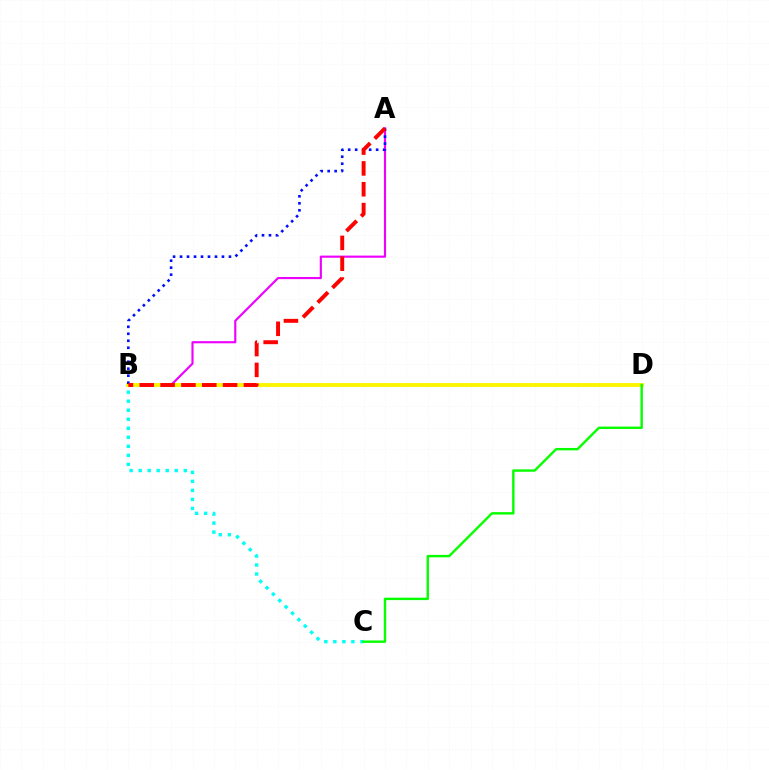{('A', 'B'): [{'color': '#ee00ff', 'line_style': 'solid', 'thickness': 1.55}, {'color': '#0010ff', 'line_style': 'dotted', 'thickness': 1.9}, {'color': '#ff0000', 'line_style': 'dashed', 'thickness': 2.83}], ('B', 'C'): [{'color': '#00fff6', 'line_style': 'dotted', 'thickness': 2.45}], ('B', 'D'): [{'color': '#fcf500', 'line_style': 'solid', 'thickness': 2.78}], ('C', 'D'): [{'color': '#08ff00', 'line_style': 'solid', 'thickness': 1.73}]}